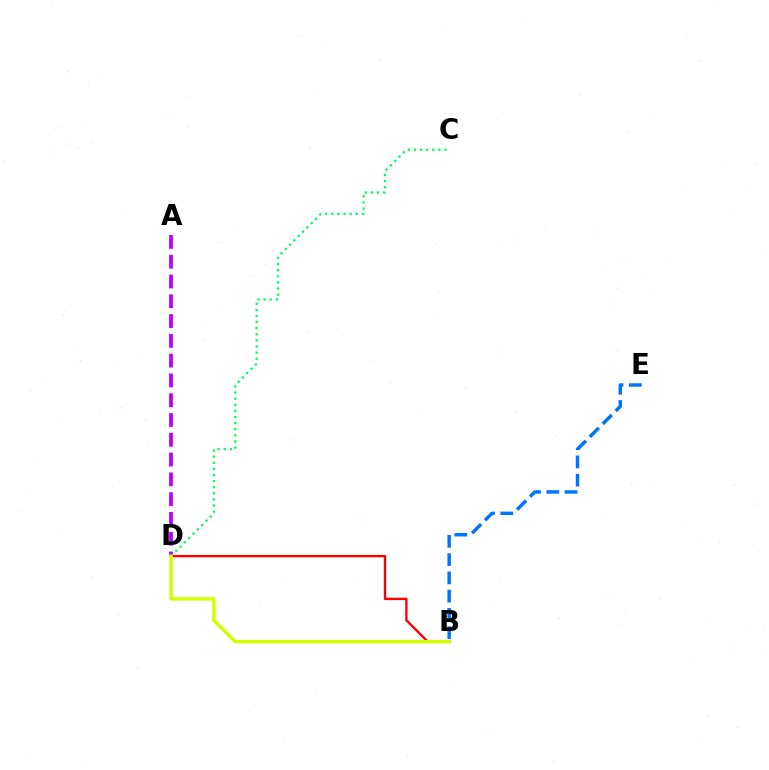{('C', 'D'): [{'color': '#00ff5c', 'line_style': 'dotted', 'thickness': 1.66}], ('B', 'E'): [{'color': '#0074ff', 'line_style': 'dashed', 'thickness': 2.48}], ('B', 'D'): [{'color': '#ff0000', 'line_style': 'solid', 'thickness': 1.71}, {'color': '#d1ff00', 'line_style': 'solid', 'thickness': 2.46}], ('A', 'D'): [{'color': '#b900ff', 'line_style': 'dashed', 'thickness': 2.69}]}